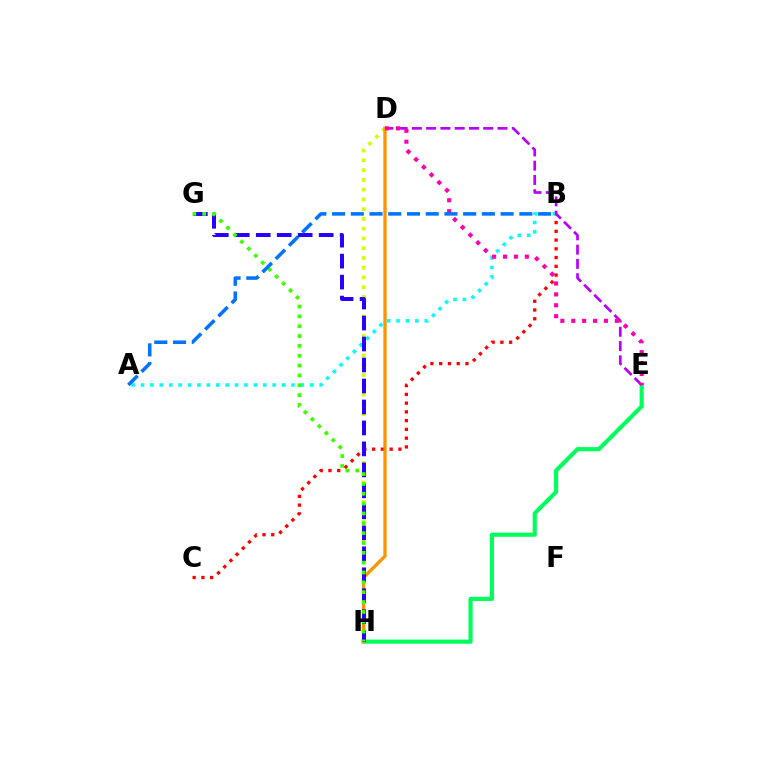{('D', 'H'): [{'color': '#d1ff00', 'line_style': 'dotted', 'thickness': 2.65}, {'color': '#ff9400', 'line_style': 'solid', 'thickness': 2.37}], ('E', 'H'): [{'color': '#00ff5c', 'line_style': 'solid', 'thickness': 2.98}], ('B', 'C'): [{'color': '#ff0000', 'line_style': 'dotted', 'thickness': 2.38}], ('A', 'B'): [{'color': '#00fff6', 'line_style': 'dotted', 'thickness': 2.55}, {'color': '#0074ff', 'line_style': 'dashed', 'thickness': 2.54}], ('G', 'H'): [{'color': '#2500ff', 'line_style': 'dashed', 'thickness': 2.85}, {'color': '#3dff00', 'line_style': 'dotted', 'thickness': 2.67}], ('D', 'E'): [{'color': '#b900ff', 'line_style': 'dashed', 'thickness': 1.94}, {'color': '#ff00ac', 'line_style': 'dotted', 'thickness': 2.96}]}